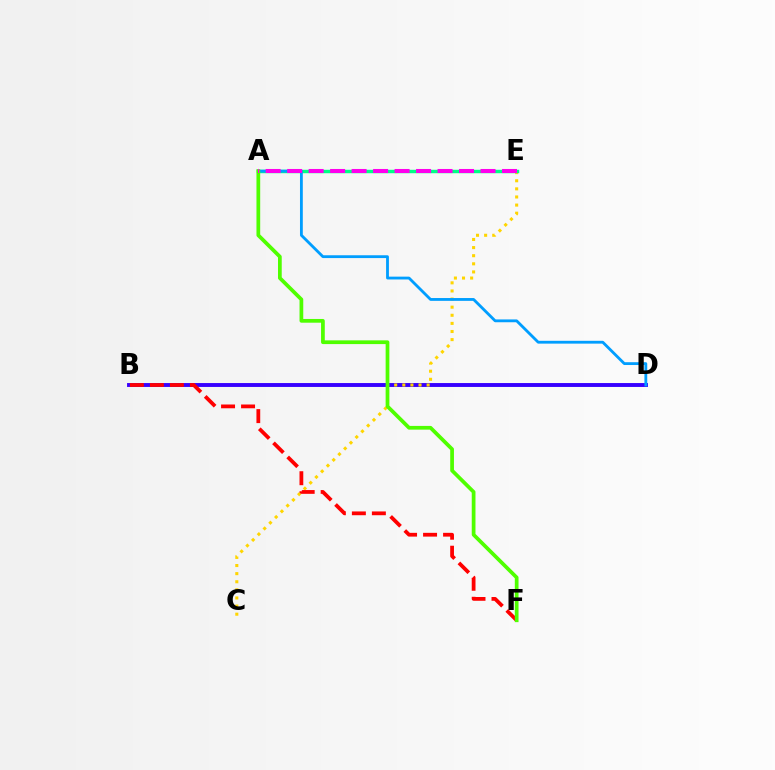{('B', 'D'): [{'color': '#3700ff', 'line_style': 'solid', 'thickness': 2.81}], ('C', 'E'): [{'color': '#ffd500', 'line_style': 'dotted', 'thickness': 2.2}], ('B', 'F'): [{'color': '#ff0000', 'line_style': 'dashed', 'thickness': 2.72}], ('A', 'E'): [{'color': '#00ff86', 'line_style': 'solid', 'thickness': 2.47}, {'color': '#ff00ed', 'line_style': 'dashed', 'thickness': 2.92}], ('A', 'D'): [{'color': '#009eff', 'line_style': 'solid', 'thickness': 2.03}], ('A', 'F'): [{'color': '#4fff00', 'line_style': 'solid', 'thickness': 2.69}]}